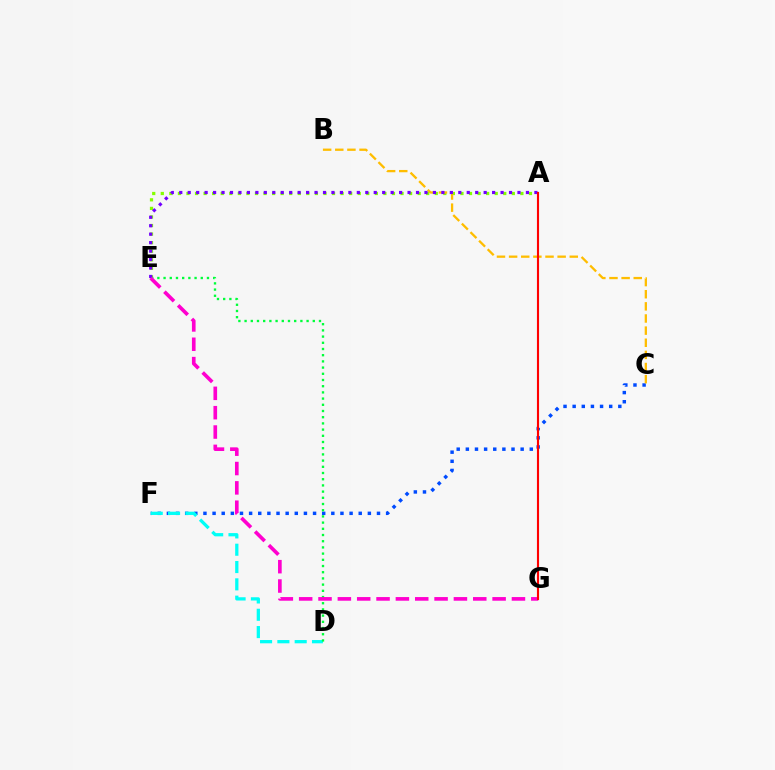{('C', 'F'): [{'color': '#004bff', 'line_style': 'dotted', 'thickness': 2.48}], ('D', 'F'): [{'color': '#00fff6', 'line_style': 'dashed', 'thickness': 2.35}], ('A', 'E'): [{'color': '#84ff00', 'line_style': 'dotted', 'thickness': 2.33}, {'color': '#7200ff', 'line_style': 'dotted', 'thickness': 2.3}], ('B', 'C'): [{'color': '#ffbd00', 'line_style': 'dashed', 'thickness': 1.65}], ('D', 'E'): [{'color': '#00ff39', 'line_style': 'dotted', 'thickness': 1.68}], ('E', 'G'): [{'color': '#ff00cf', 'line_style': 'dashed', 'thickness': 2.63}], ('A', 'G'): [{'color': '#ff0000', 'line_style': 'solid', 'thickness': 1.53}]}